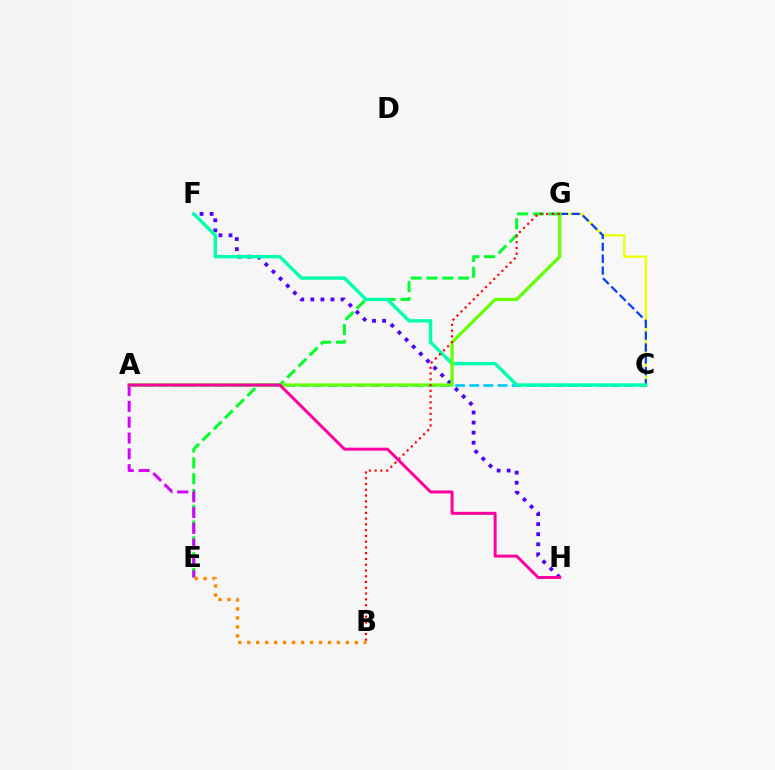{('C', 'G'): [{'color': '#eeff00', 'line_style': 'solid', 'thickness': 1.68}, {'color': '#003fff', 'line_style': 'dashed', 'thickness': 1.61}], ('F', 'H'): [{'color': '#4f00ff', 'line_style': 'dotted', 'thickness': 2.74}], ('E', 'G'): [{'color': '#00ff27', 'line_style': 'dashed', 'thickness': 2.15}], ('A', 'E'): [{'color': '#d600ff', 'line_style': 'dashed', 'thickness': 2.15}], ('A', 'C'): [{'color': '#00c7ff', 'line_style': 'dashed', 'thickness': 1.92}], ('C', 'F'): [{'color': '#00ffaf', 'line_style': 'solid', 'thickness': 2.44}], ('A', 'G'): [{'color': '#66ff00', 'line_style': 'solid', 'thickness': 2.31}], ('B', 'E'): [{'color': '#ff8800', 'line_style': 'dotted', 'thickness': 2.44}], ('B', 'G'): [{'color': '#ff0000', 'line_style': 'dotted', 'thickness': 1.57}], ('A', 'H'): [{'color': '#ff00a0', 'line_style': 'solid', 'thickness': 2.15}]}